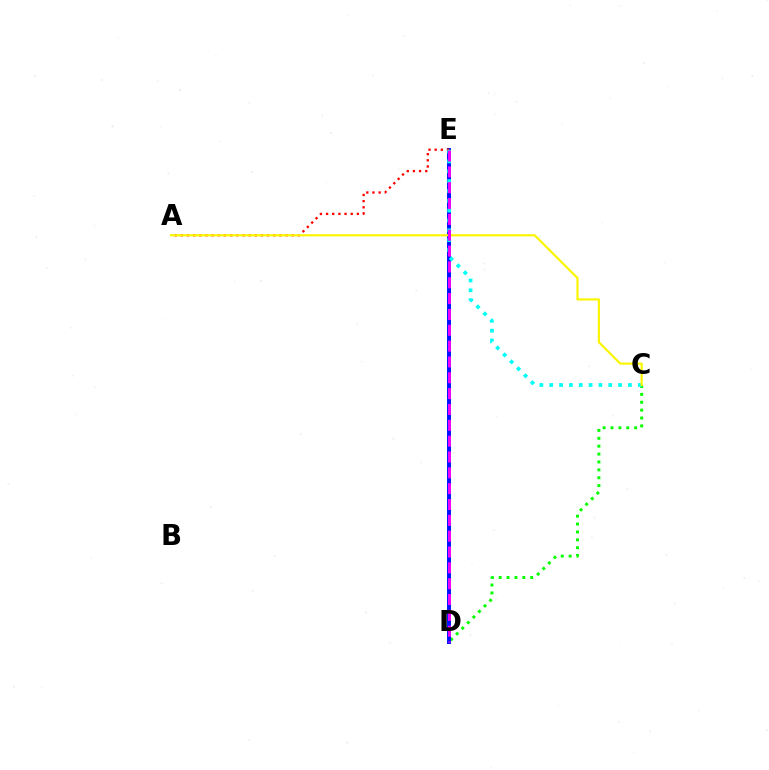{('C', 'D'): [{'color': '#08ff00', 'line_style': 'dotted', 'thickness': 2.14}], ('D', 'E'): [{'color': '#0010ff', 'line_style': 'solid', 'thickness': 2.84}, {'color': '#ee00ff', 'line_style': 'dashed', 'thickness': 2.15}], ('A', 'E'): [{'color': '#ff0000', 'line_style': 'dotted', 'thickness': 1.67}], ('C', 'E'): [{'color': '#00fff6', 'line_style': 'dotted', 'thickness': 2.67}], ('A', 'C'): [{'color': '#fcf500', 'line_style': 'solid', 'thickness': 1.58}]}